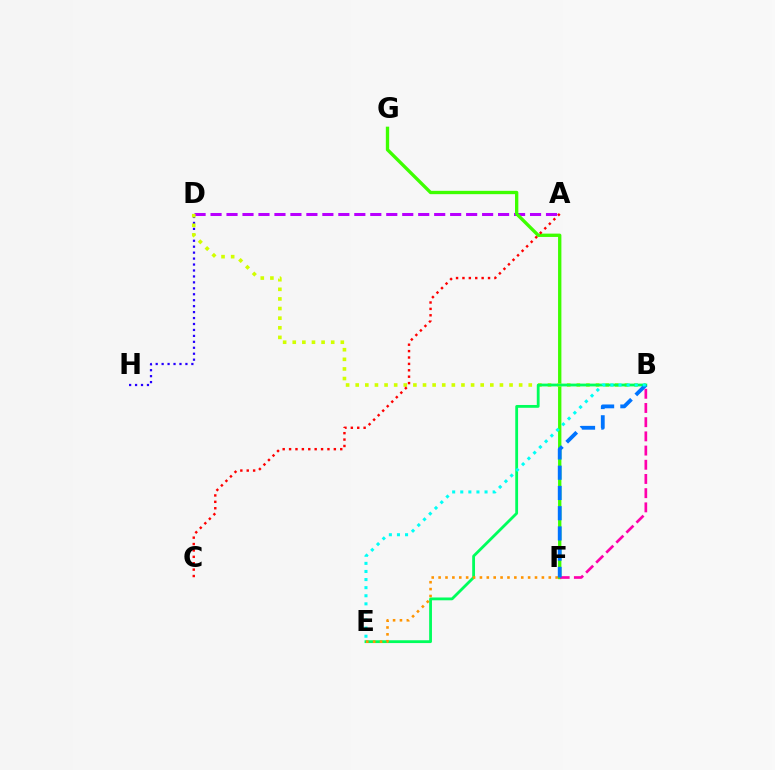{('A', 'D'): [{'color': '#b900ff', 'line_style': 'dashed', 'thickness': 2.17}], ('D', 'H'): [{'color': '#2500ff', 'line_style': 'dotted', 'thickness': 1.62}], ('F', 'G'): [{'color': '#3dff00', 'line_style': 'solid', 'thickness': 2.4}], ('B', 'D'): [{'color': '#d1ff00', 'line_style': 'dotted', 'thickness': 2.61}], ('B', 'F'): [{'color': '#ff00ac', 'line_style': 'dashed', 'thickness': 1.93}, {'color': '#0074ff', 'line_style': 'dashed', 'thickness': 2.75}], ('A', 'C'): [{'color': '#ff0000', 'line_style': 'dotted', 'thickness': 1.74}], ('B', 'E'): [{'color': '#00ff5c', 'line_style': 'solid', 'thickness': 2.02}, {'color': '#00fff6', 'line_style': 'dotted', 'thickness': 2.2}], ('E', 'F'): [{'color': '#ff9400', 'line_style': 'dotted', 'thickness': 1.87}]}